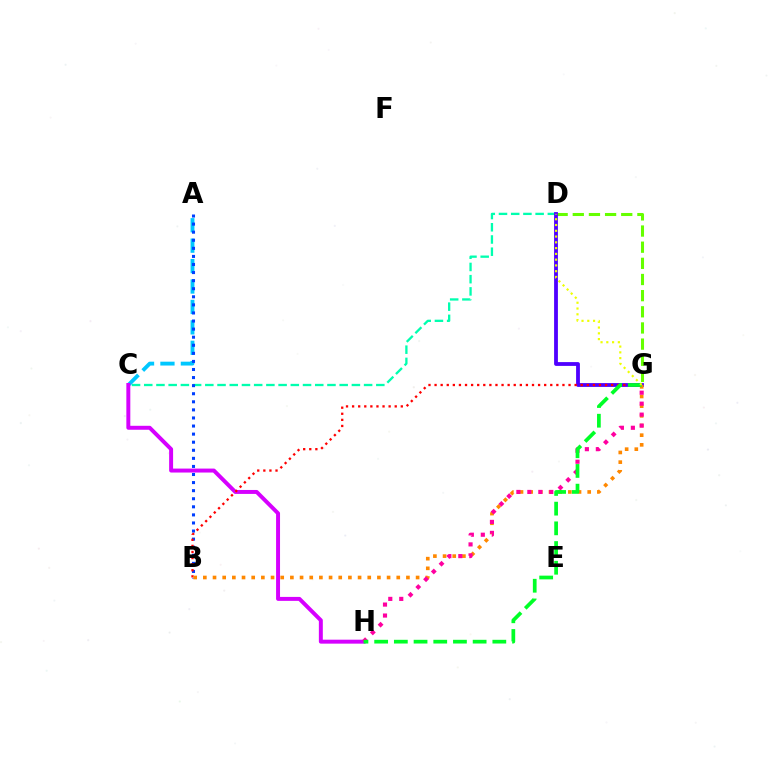{('C', 'D'): [{'color': '#00ffaf', 'line_style': 'dashed', 'thickness': 1.66}], ('A', 'C'): [{'color': '#00c7ff', 'line_style': 'dashed', 'thickness': 2.77}], ('D', 'G'): [{'color': '#66ff00', 'line_style': 'dashed', 'thickness': 2.19}, {'color': '#4f00ff', 'line_style': 'solid', 'thickness': 2.74}, {'color': '#eeff00', 'line_style': 'dotted', 'thickness': 1.57}], ('A', 'B'): [{'color': '#003fff', 'line_style': 'dotted', 'thickness': 2.19}], ('C', 'H'): [{'color': '#d600ff', 'line_style': 'solid', 'thickness': 2.85}], ('B', 'G'): [{'color': '#ff0000', 'line_style': 'dotted', 'thickness': 1.65}, {'color': '#ff8800', 'line_style': 'dotted', 'thickness': 2.63}], ('G', 'H'): [{'color': '#ff00a0', 'line_style': 'dotted', 'thickness': 2.98}, {'color': '#00ff27', 'line_style': 'dashed', 'thickness': 2.68}]}